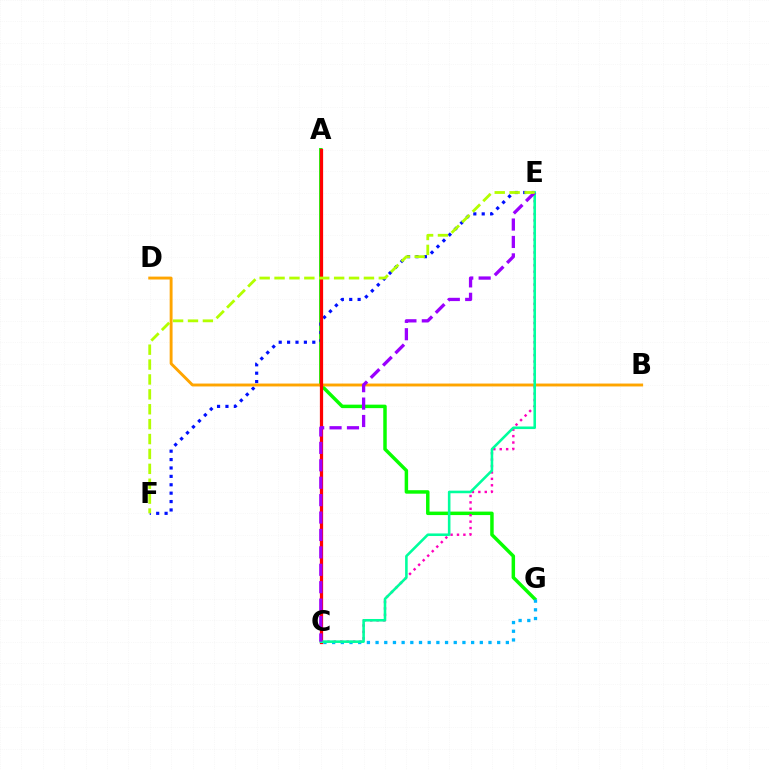{('A', 'G'): [{'color': '#08ff00', 'line_style': 'solid', 'thickness': 2.5}], ('C', 'G'): [{'color': '#00b5ff', 'line_style': 'dotted', 'thickness': 2.36}], ('E', 'F'): [{'color': '#0010ff', 'line_style': 'dotted', 'thickness': 2.28}, {'color': '#b3ff00', 'line_style': 'dashed', 'thickness': 2.02}], ('B', 'D'): [{'color': '#ffa500', 'line_style': 'solid', 'thickness': 2.09}], ('A', 'C'): [{'color': '#ff0000', 'line_style': 'solid', 'thickness': 2.34}], ('C', 'E'): [{'color': '#ff00bd', 'line_style': 'dotted', 'thickness': 1.74}, {'color': '#00ff9d', 'line_style': 'solid', 'thickness': 1.86}, {'color': '#9b00ff', 'line_style': 'dashed', 'thickness': 2.37}]}